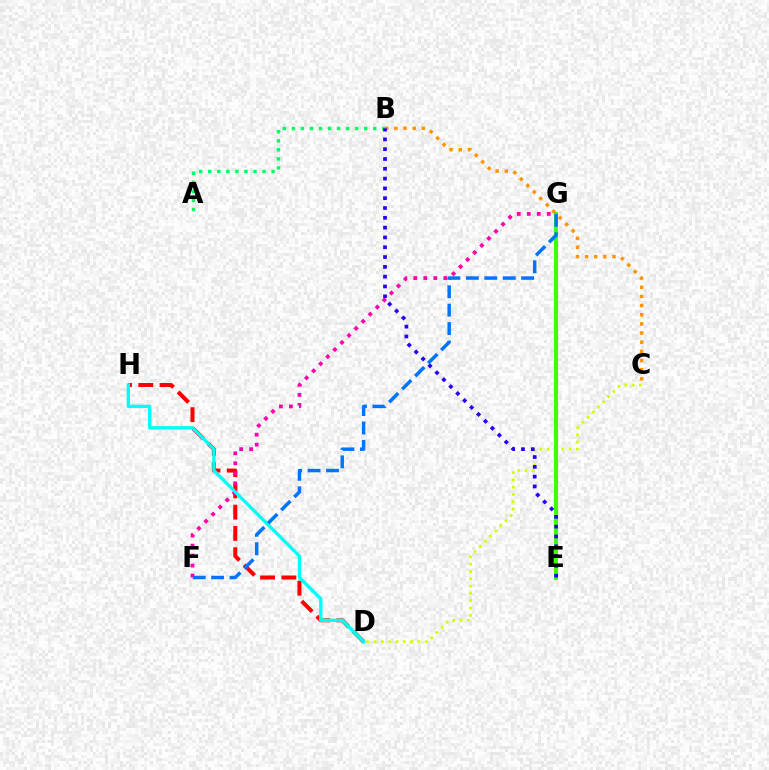{('A', 'B'): [{'color': '#00ff5c', 'line_style': 'dotted', 'thickness': 2.46}], ('C', 'D'): [{'color': '#d1ff00', 'line_style': 'dotted', 'thickness': 1.98}], ('E', 'G'): [{'color': '#b900ff', 'line_style': 'dotted', 'thickness': 1.59}, {'color': '#3dff00', 'line_style': 'solid', 'thickness': 2.93}], ('D', 'H'): [{'color': '#ff0000', 'line_style': 'dashed', 'thickness': 2.89}, {'color': '#00fff6', 'line_style': 'solid', 'thickness': 2.4}], ('F', 'G'): [{'color': '#ff00ac', 'line_style': 'dotted', 'thickness': 2.72}, {'color': '#0074ff', 'line_style': 'dashed', 'thickness': 2.5}], ('B', 'C'): [{'color': '#ff9400', 'line_style': 'dotted', 'thickness': 2.49}], ('B', 'E'): [{'color': '#2500ff', 'line_style': 'dotted', 'thickness': 2.66}]}